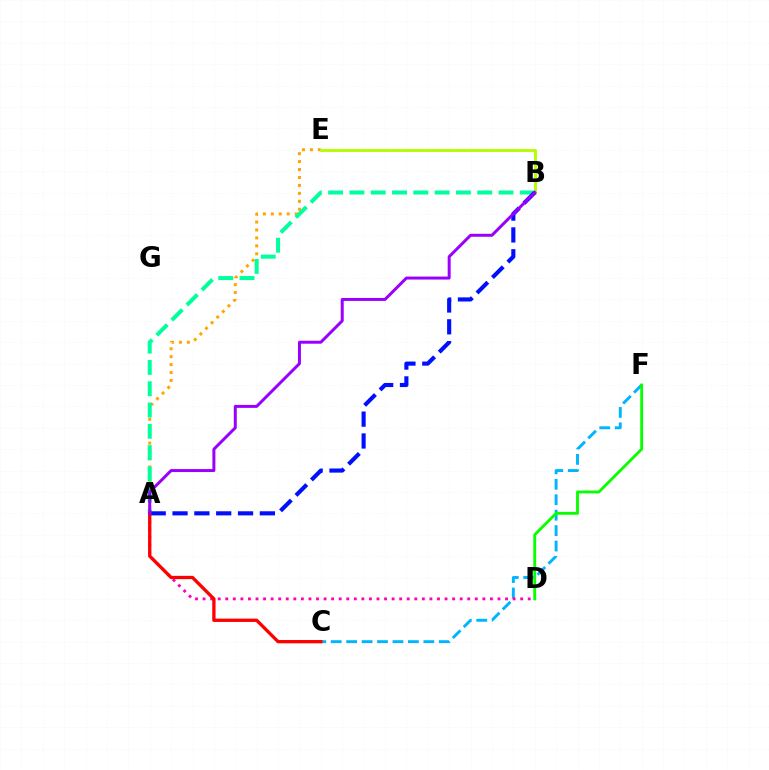{('A', 'E'): [{'color': '#ffa500', 'line_style': 'dotted', 'thickness': 2.16}], ('B', 'E'): [{'color': '#b3ff00', 'line_style': 'solid', 'thickness': 2.09}], ('C', 'F'): [{'color': '#00b5ff', 'line_style': 'dashed', 'thickness': 2.1}], ('D', 'F'): [{'color': '#08ff00', 'line_style': 'solid', 'thickness': 2.05}], ('A', 'D'): [{'color': '#ff00bd', 'line_style': 'dotted', 'thickness': 2.05}], ('A', 'B'): [{'color': '#00ff9d', 'line_style': 'dashed', 'thickness': 2.89}, {'color': '#0010ff', 'line_style': 'dashed', 'thickness': 2.97}, {'color': '#9b00ff', 'line_style': 'solid', 'thickness': 2.15}], ('A', 'C'): [{'color': '#ff0000', 'line_style': 'solid', 'thickness': 2.38}]}